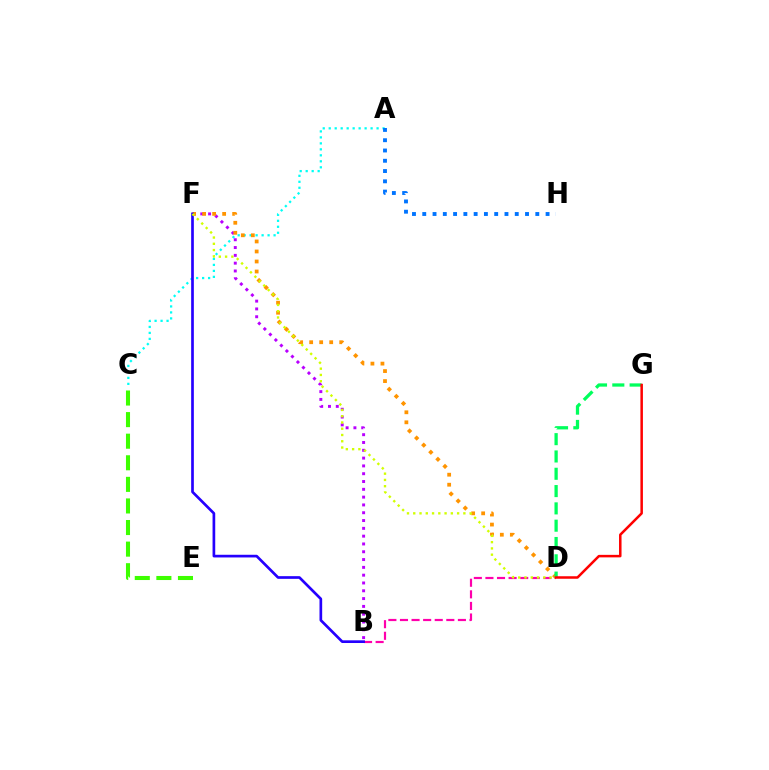{('A', 'C'): [{'color': '#00fff6', 'line_style': 'dotted', 'thickness': 1.63}], ('B', 'F'): [{'color': '#b900ff', 'line_style': 'dotted', 'thickness': 2.12}, {'color': '#2500ff', 'line_style': 'solid', 'thickness': 1.93}], ('D', 'F'): [{'color': '#ff9400', 'line_style': 'dotted', 'thickness': 2.72}, {'color': '#d1ff00', 'line_style': 'dotted', 'thickness': 1.7}], ('B', 'D'): [{'color': '#ff00ac', 'line_style': 'dashed', 'thickness': 1.57}], ('D', 'G'): [{'color': '#00ff5c', 'line_style': 'dashed', 'thickness': 2.35}, {'color': '#ff0000', 'line_style': 'solid', 'thickness': 1.81}], ('A', 'H'): [{'color': '#0074ff', 'line_style': 'dotted', 'thickness': 2.79}], ('C', 'E'): [{'color': '#3dff00', 'line_style': 'dashed', 'thickness': 2.93}]}